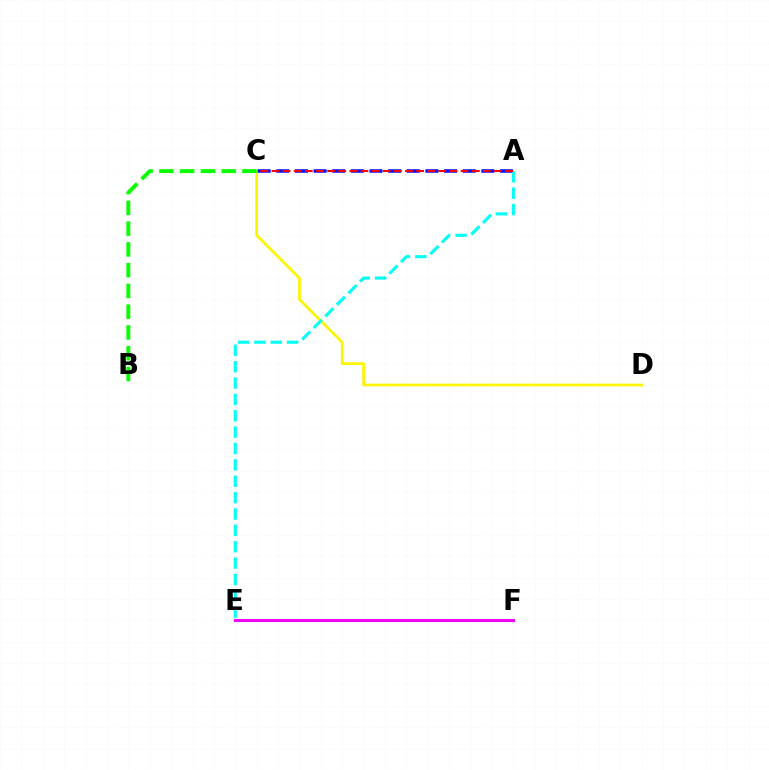{('C', 'D'): [{'color': '#fcf500', 'line_style': 'solid', 'thickness': 1.97}], ('A', 'C'): [{'color': '#0010ff', 'line_style': 'dashed', 'thickness': 2.53}, {'color': '#ff0000', 'line_style': 'dashed', 'thickness': 1.51}], ('A', 'E'): [{'color': '#00fff6', 'line_style': 'dashed', 'thickness': 2.22}], ('B', 'C'): [{'color': '#08ff00', 'line_style': 'dashed', 'thickness': 2.82}], ('E', 'F'): [{'color': '#ee00ff', 'line_style': 'solid', 'thickness': 2.2}]}